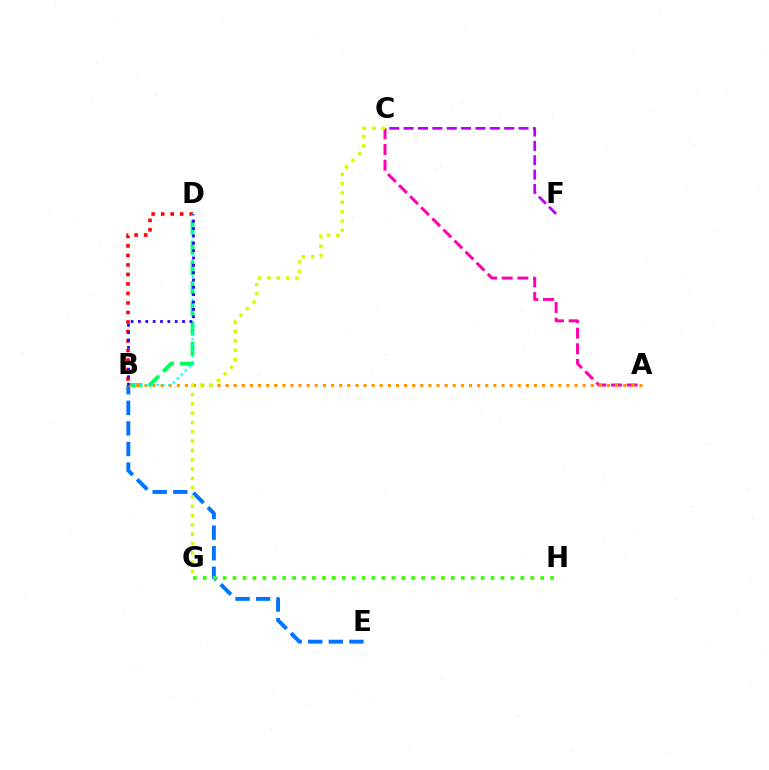{('B', 'D'): [{'color': '#00ff5c', 'line_style': 'dashed', 'thickness': 2.74}, {'color': '#ff0000', 'line_style': 'dotted', 'thickness': 2.58}, {'color': '#00fff6', 'line_style': 'dotted', 'thickness': 1.54}, {'color': '#2500ff', 'line_style': 'dotted', 'thickness': 2.0}], ('B', 'E'): [{'color': '#0074ff', 'line_style': 'dashed', 'thickness': 2.8}], ('G', 'H'): [{'color': '#3dff00', 'line_style': 'dotted', 'thickness': 2.7}], ('A', 'C'): [{'color': '#ff00ac', 'line_style': 'dashed', 'thickness': 2.13}], ('A', 'B'): [{'color': '#ff9400', 'line_style': 'dotted', 'thickness': 2.21}], ('C', 'G'): [{'color': '#d1ff00', 'line_style': 'dotted', 'thickness': 2.53}], ('C', 'F'): [{'color': '#b900ff', 'line_style': 'dashed', 'thickness': 1.95}]}